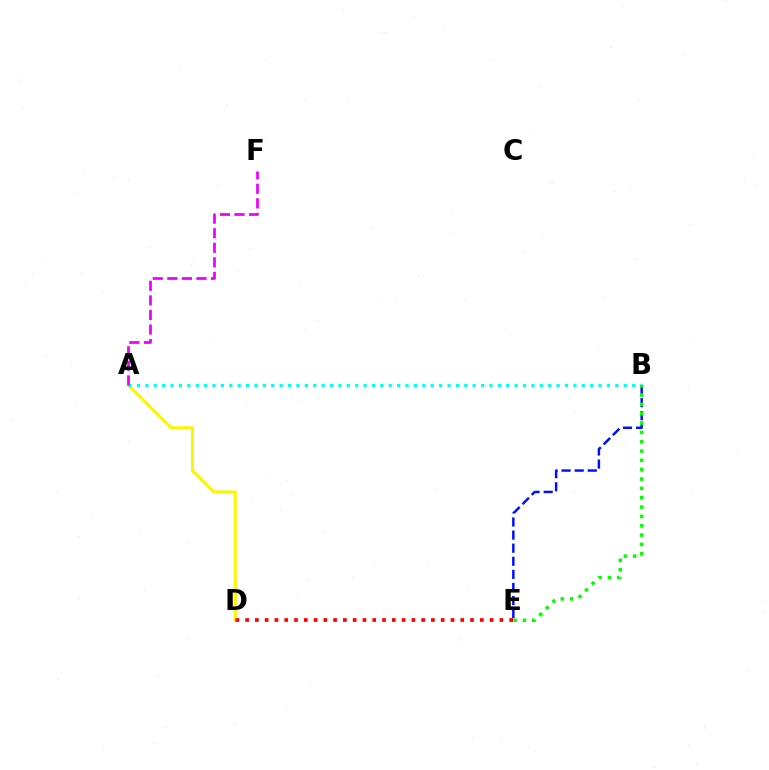{('B', 'E'): [{'color': '#0010ff', 'line_style': 'dashed', 'thickness': 1.78}, {'color': '#08ff00', 'line_style': 'dotted', 'thickness': 2.54}], ('A', 'D'): [{'color': '#fcf500', 'line_style': 'solid', 'thickness': 2.18}], ('A', 'B'): [{'color': '#00fff6', 'line_style': 'dotted', 'thickness': 2.28}], ('A', 'F'): [{'color': '#ee00ff', 'line_style': 'dashed', 'thickness': 1.98}], ('D', 'E'): [{'color': '#ff0000', 'line_style': 'dotted', 'thickness': 2.66}]}